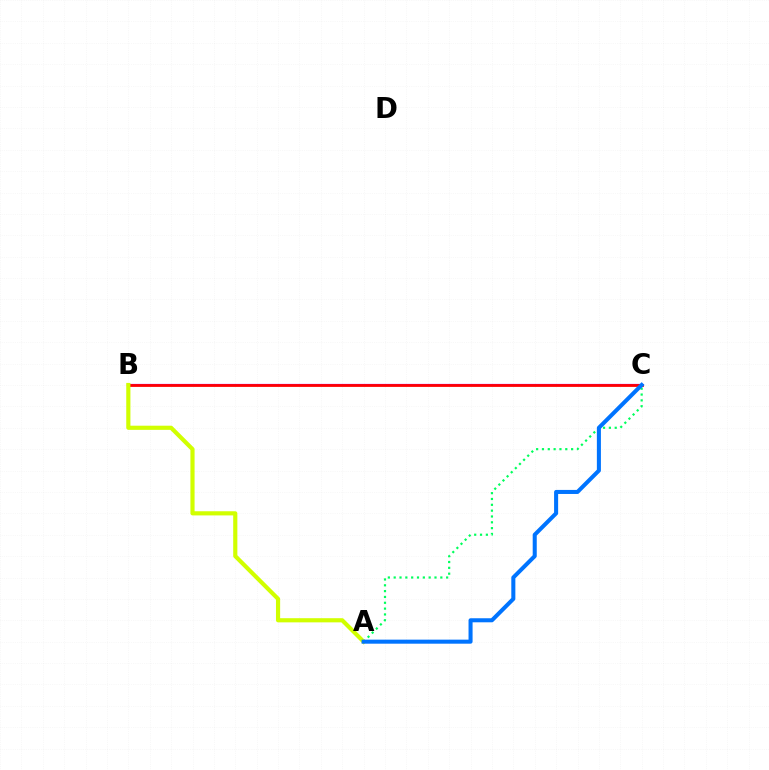{('B', 'C'): [{'color': '#b900ff', 'line_style': 'solid', 'thickness': 1.59}, {'color': '#ff0000', 'line_style': 'solid', 'thickness': 2.0}], ('A', 'C'): [{'color': '#00ff5c', 'line_style': 'dotted', 'thickness': 1.58}, {'color': '#0074ff', 'line_style': 'solid', 'thickness': 2.91}], ('A', 'B'): [{'color': '#d1ff00', 'line_style': 'solid', 'thickness': 3.0}]}